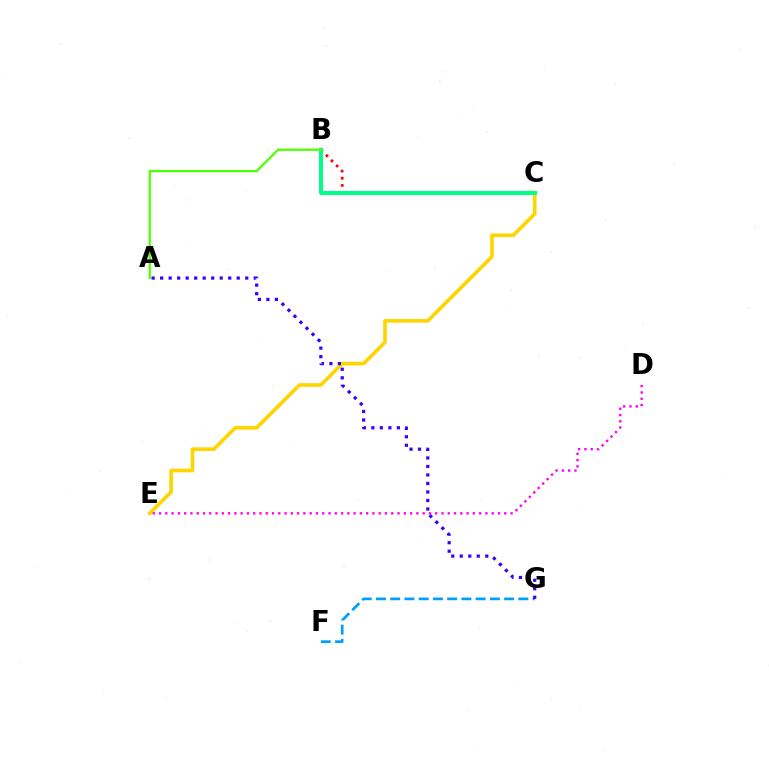{('F', 'G'): [{'color': '#009eff', 'line_style': 'dashed', 'thickness': 1.93}], ('C', 'E'): [{'color': '#ffd500', 'line_style': 'solid', 'thickness': 2.6}], ('B', 'C'): [{'color': '#ff0000', 'line_style': 'dotted', 'thickness': 1.96}, {'color': '#00ff86', 'line_style': 'solid', 'thickness': 2.89}], ('D', 'E'): [{'color': '#ff00ed', 'line_style': 'dotted', 'thickness': 1.71}], ('A', 'B'): [{'color': '#4fff00', 'line_style': 'solid', 'thickness': 1.63}], ('A', 'G'): [{'color': '#3700ff', 'line_style': 'dotted', 'thickness': 2.31}]}